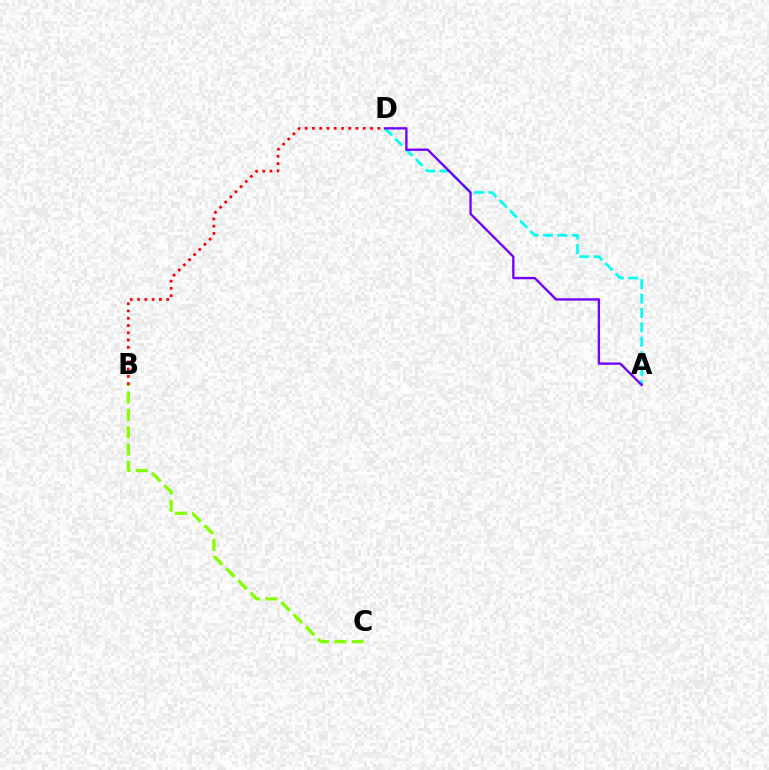{('B', 'C'): [{'color': '#84ff00', 'line_style': 'dashed', 'thickness': 2.35}], ('B', 'D'): [{'color': '#ff0000', 'line_style': 'dotted', 'thickness': 1.97}], ('A', 'D'): [{'color': '#00fff6', 'line_style': 'dashed', 'thickness': 1.96}, {'color': '#7200ff', 'line_style': 'solid', 'thickness': 1.68}]}